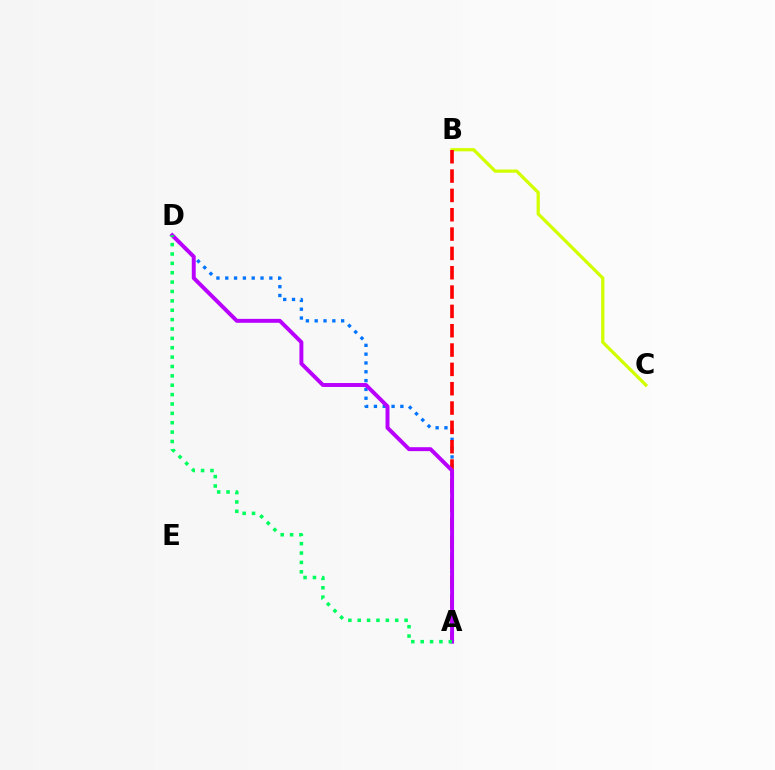{('B', 'C'): [{'color': '#d1ff00', 'line_style': 'solid', 'thickness': 2.33}], ('A', 'D'): [{'color': '#0074ff', 'line_style': 'dotted', 'thickness': 2.39}, {'color': '#b900ff', 'line_style': 'solid', 'thickness': 2.83}, {'color': '#00ff5c', 'line_style': 'dotted', 'thickness': 2.55}], ('A', 'B'): [{'color': '#ff0000', 'line_style': 'dashed', 'thickness': 2.63}]}